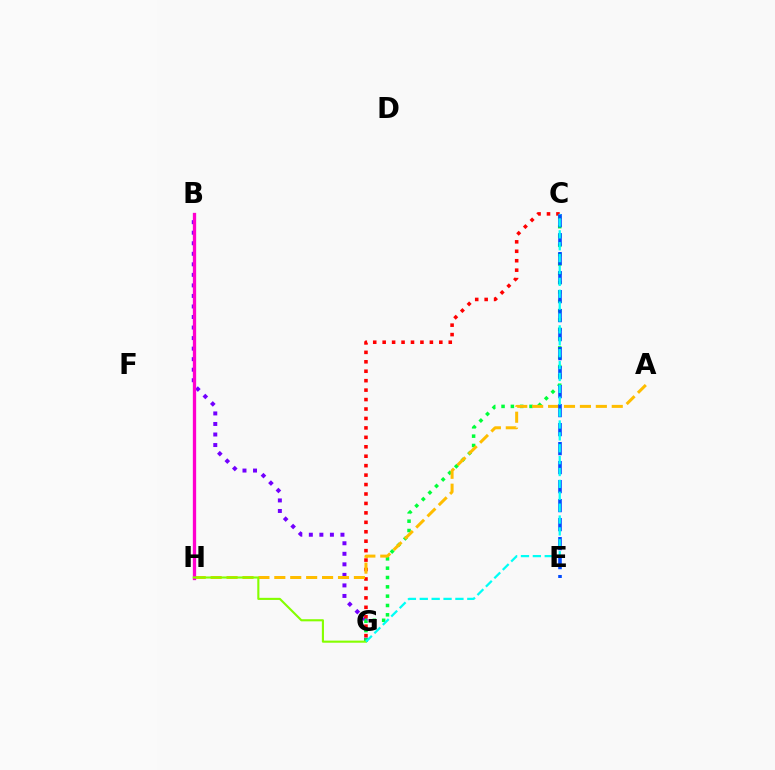{('B', 'G'): [{'color': '#7200ff', 'line_style': 'dotted', 'thickness': 2.86}], ('C', 'G'): [{'color': '#ff0000', 'line_style': 'dotted', 'thickness': 2.57}, {'color': '#00ff39', 'line_style': 'dotted', 'thickness': 2.53}, {'color': '#00fff6', 'line_style': 'dashed', 'thickness': 1.61}], ('A', 'H'): [{'color': '#ffbd00', 'line_style': 'dashed', 'thickness': 2.16}], ('C', 'E'): [{'color': '#004bff', 'line_style': 'dashed', 'thickness': 2.58}], ('B', 'H'): [{'color': '#ff00cf', 'line_style': 'solid', 'thickness': 2.37}], ('G', 'H'): [{'color': '#84ff00', 'line_style': 'solid', 'thickness': 1.52}]}